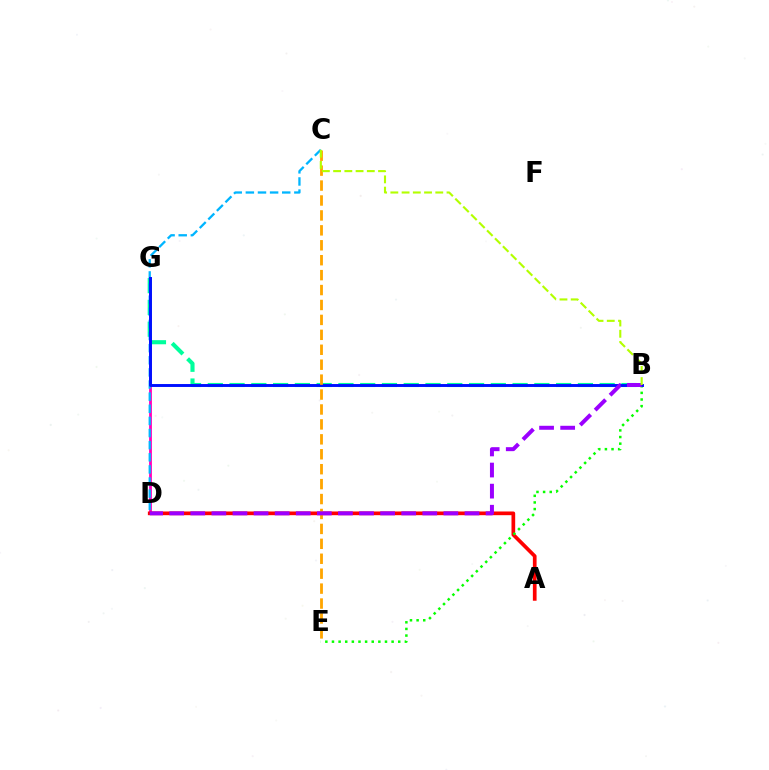{('D', 'G'): [{'color': '#ff00bd', 'line_style': 'solid', 'thickness': 2.01}], ('B', 'G'): [{'color': '#00ff9d', 'line_style': 'dashed', 'thickness': 2.96}, {'color': '#0010ff', 'line_style': 'solid', 'thickness': 2.1}], ('A', 'D'): [{'color': '#ff0000', 'line_style': 'solid', 'thickness': 2.66}], ('C', 'D'): [{'color': '#00b5ff', 'line_style': 'dashed', 'thickness': 1.65}], ('B', 'E'): [{'color': '#08ff00', 'line_style': 'dotted', 'thickness': 1.8}], ('C', 'E'): [{'color': '#ffa500', 'line_style': 'dashed', 'thickness': 2.03}], ('B', 'D'): [{'color': '#9b00ff', 'line_style': 'dashed', 'thickness': 2.87}], ('B', 'C'): [{'color': '#b3ff00', 'line_style': 'dashed', 'thickness': 1.53}]}